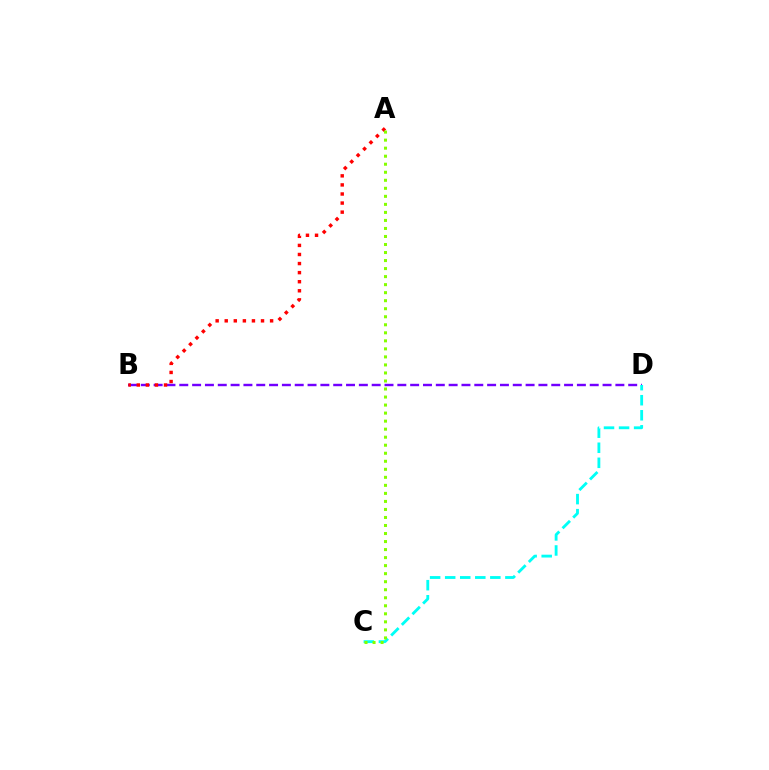{('B', 'D'): [{'color': '#7200ff', 'line_style': 'dashed', 'thickness': 1.74}], ('C', 'D'): [{'color': '#00fff6', 'line_style': 'dashed', 'thickness': 2.05}], ('A', 'B'): [{'color': '#ff0000', 'line_style': 'dotted', 'thickness': 2.47}], ('A', 'C'): [{'color': '#84ff00', 'line_style': 'dotted', 'thickness': 2.18}]}